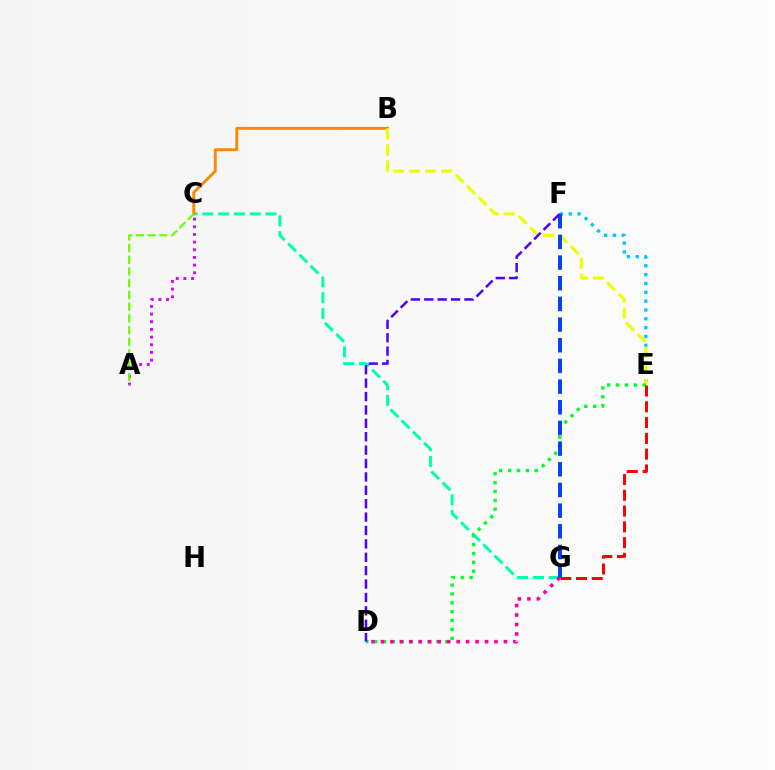{('E', 'F'): [{'color': '#00c7ff', 'line_style': 'dotted', 'thickness': 2.4}], ('A', 'C'): [{'color': '#d600ff', 'line_style': 'dotted', 'thickness': 2.08}, {'color': '#66ff00', 'line_style': 'dashed', 'thickness': 1.59}], ('C', 'G'): [{'color': '#00ffaf', 'line_style': 'dashed', 'thickness': 2.15}], ('B', 'C'): [{'color': '#ff8800', 'line_style': 'solid', 'thickness': 2.11}], ('B', 'E'): [{'color': '#eeff00', 'line_style': 'dashed', 'thickness': 2.18}], ('D', 'E'): [{'color': '#00ff27', 'line_style': 'dotted', 'thickness': 2.41}], ('D', 'G'): [{'color': '#ff00a0', 'line_style': 'dotted', 'thickness': 2.57}], ('F', 'G'): [{'color': '#003fff', 'line_style': 'dashed', 'thickness': 2.81}], ('D', 'F'): [{'color': '#4f00ff', 'line_style': 'dashed', 'thickness': 1.82}], ('E', 'G'): [{'color': '#ff0000', 'line_style': 'dashed', 'thickness': 2.14}]}